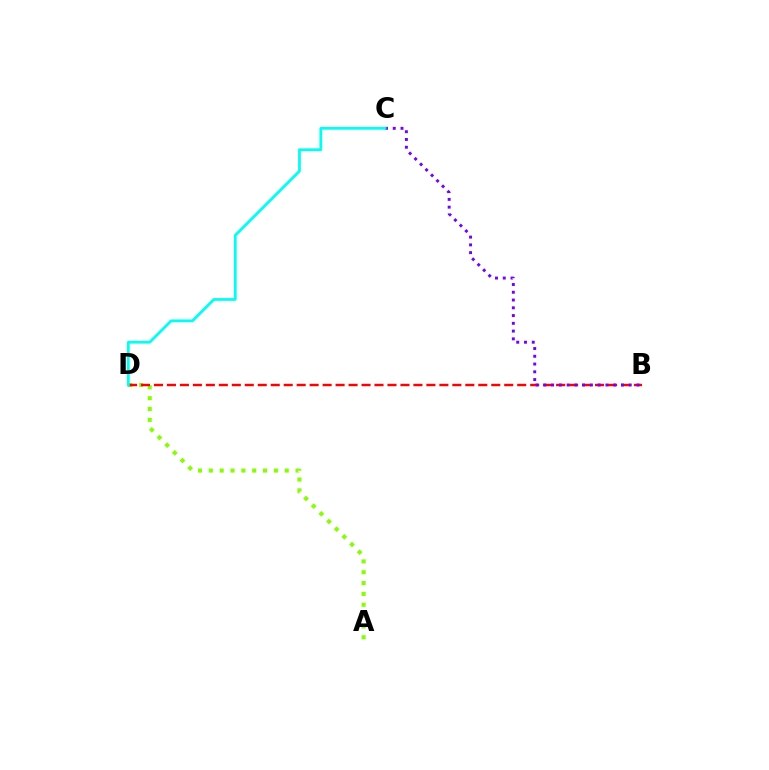{('A', 'D'): [{'color': '#84ff00', 'line_style': 'dotted', 'thickness': 2.95}], ('B', 'D'): [{'color': '#ff0000', 'line_style': 'dashed', 'thickness': 1.76}], ('B', 'C'): [{'color': '#7200ff', 'line_style': 'dotted', 'thickness': 2.11}], ('C', 'D'): [{'color': '#00fff6', 'line_style': 'solid', 'thickness': 2.0}]}